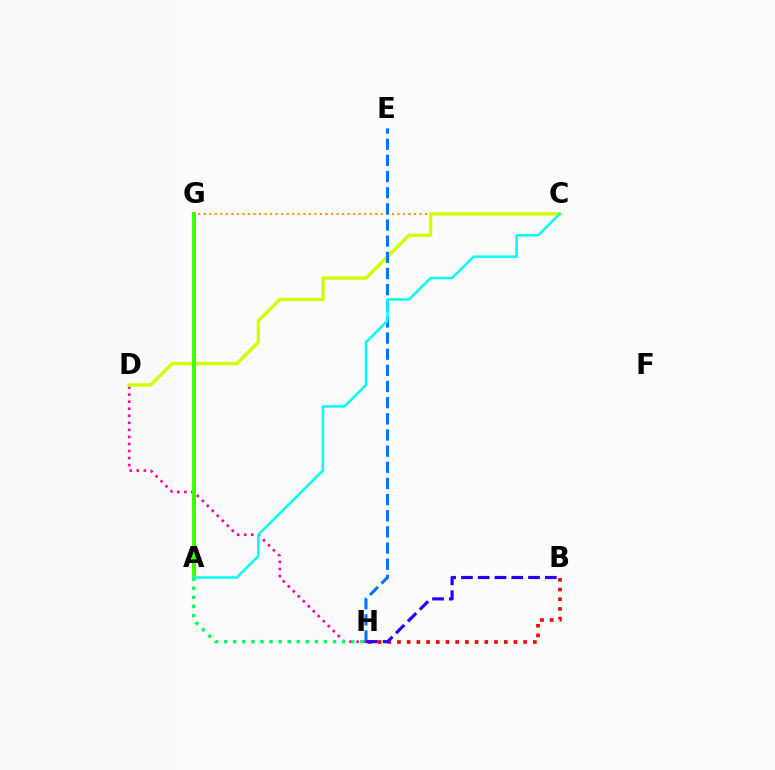{('D', 'H'): [{'color': '#ff00ac', 'line_style': 'dotted', 'thickness': 1.91}], ('C', 'G'): [{'color': '#ff9400', 'line_style': 'dotted', 'thickness': 1.5}], ('B', 'H'): [{'color': '#ff0000', 'line_style': 'dotted', 'thickness': 2.64}, {'color': '#2500ff', 'line_style': 'dashed', 'thickness': 2.28}], ('C', 'D'): [{'color': '#d1ff00', 'line_style': 'solid', 'thickness': 2.44}], ('A', 'H'): [{'color': '#00ff5c', 'line_style': 'dotted', 'thickness': 2.47}], ('A', 'G'): [{'color': '#b900ff', 'line_style': 'dashed', 'thickness': 1.52}, {'color': '#3dff00', 'line_style': 'solid', 'thickness': 2.87}], ('E', 'H'): [{'color': '#0074ff', 'line_style': 'dashed', 'thickness': 2.19}], ('A', 'C'): [{'color': '#00fff6', 'line_style': 'solid', 'thickness': 1.81}]}